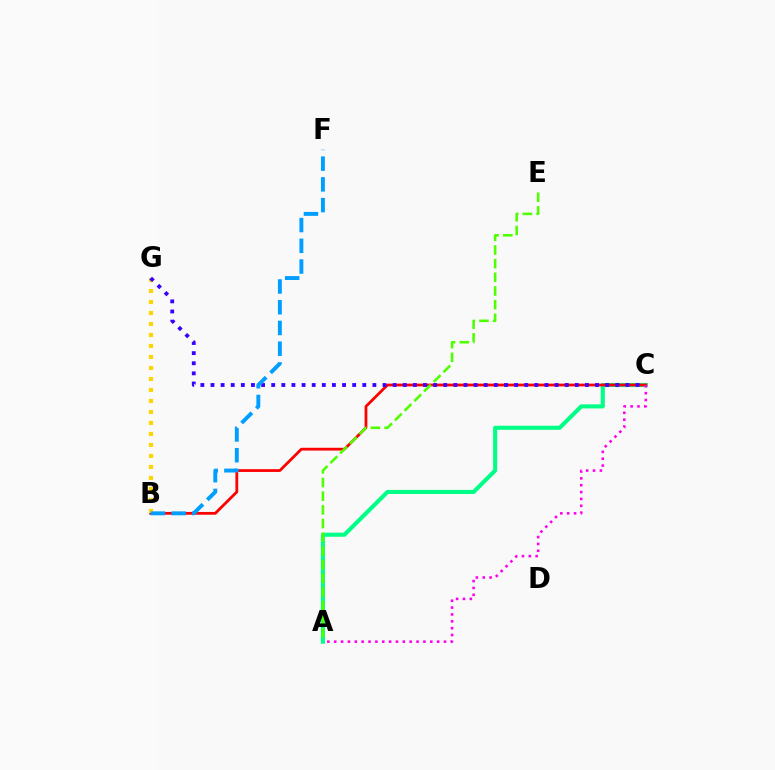{('A', 'C'): [{'color': '#00ff86', 'line_style': 'solid', 'thickness': 2.94}, {'color': '#ff00ed', 'line_style': 'dotted', 'thickness': 1.86}], ('B', 'C'): [{'color': '#ff0000', 'line_style': 'solid', 'thickness': 2.0}], ('B', 'G'): [{'color': '#ffd500', 'line_style': 'dotted', 'thickness': 2.99}], ('C', 'G'): [{'color': '#3700ff', 'line_style': 'dotted', 'thickness': 2.75}], ('A', 'E'): [{'color': '#4fff00', 'line_style': 'dashed', 'thickness': 1.86}], ('B', 'F'): [{'color': '#009eff', 'line_style': 'dashed', 'thickness': 2.82}]}